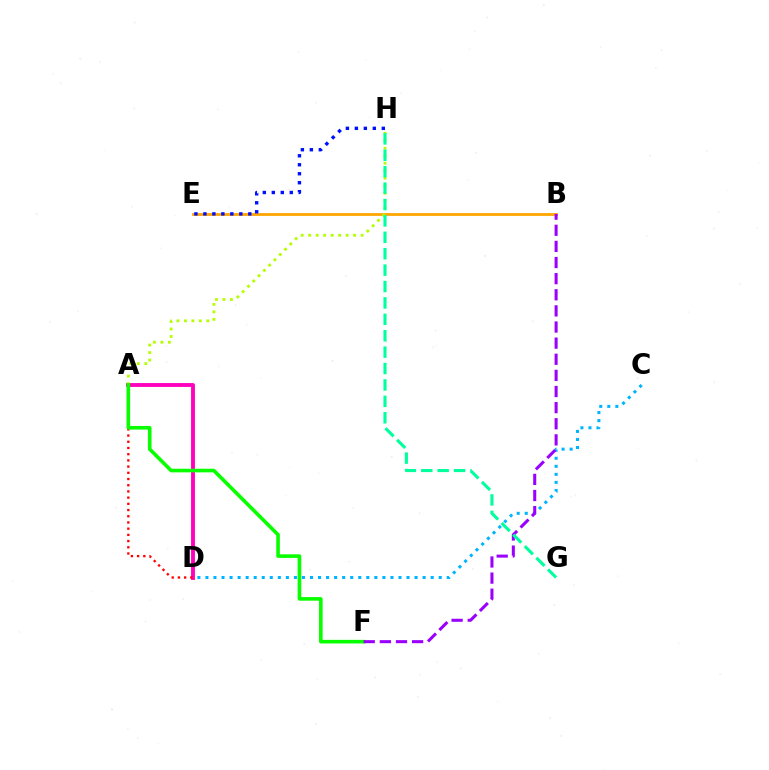{('A', 'D'): [{'color': '#ff00bd', 'line_style': 'solid', 'thickness': 2.78}, {'color': '#ff0000', 'line_style': 'dotted', 'thickness': 1.69}], ('B', 'E'): [{'color': '#ffa500', 'line_style': 'solid', 'thickness': 2.0}], ('C', 'D'): [{'color': '#00b5ff', 'line_style': 'dotted', 'thickness': 2.19}], ('A', 'H'): [{'color': '#b3ff00', 'line_style': 'dotted', 'thickness': 2.03}], ('E', 'H'): [{'color': '#0010ff', 'line_style': 'dotted', 'thickness': 2.44}], ('A', 'F'): [{'color': '#08ff00', 'line_style': 'solid', 'thickness': 2.6}], ('B', 'F'): [{'color': '#9b00ff', 'line_style': 'dashed', 'thickness': 2.19}], ('G', 'H'): [{'color': '#00ff9d', 'line_style': 'dashed', 'thickness': 2.23}]}